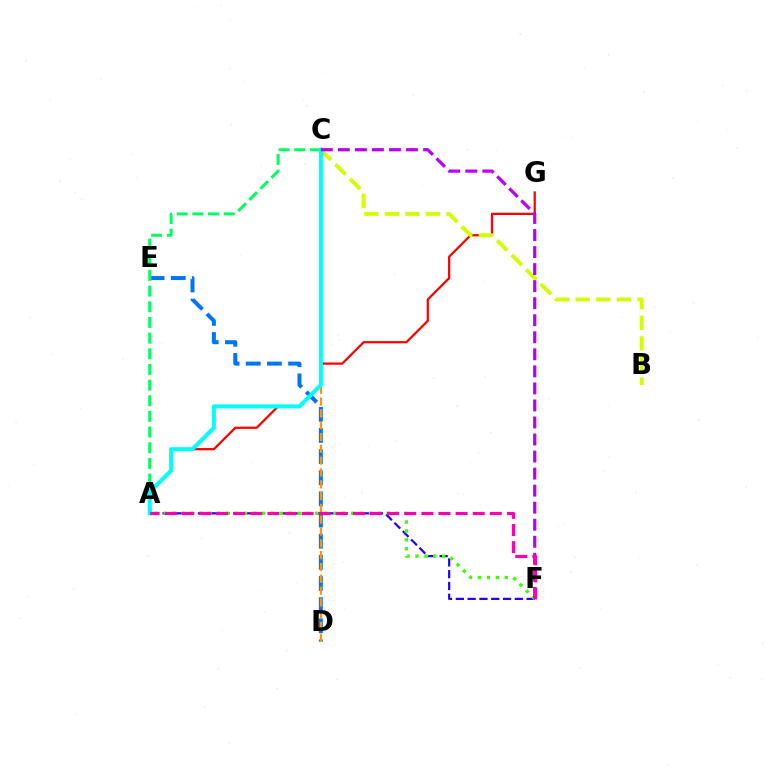{('D', 'E'): [{'color': '#0074ff', 'line_style': 'dashed', 'thickness': 2.87}], ('A', 'C'): [{'color': '#00ff5c', 'line_style': 'dashed', 'thickness': 2.13}, {'color': '#00fff6', 'line_style': 'solid', 'thickness': 2.89}], ('C', 'D'): [{'color': '#ff9400', 'line_style': 'dashed', 'thickness': 1.61}], ('A', 'G'): [{'color': '#ff0000', 'line_style': 'solid', 'thickness': 1.62}], ('B', 'C'): [{'color': '#d1ff00', 'line_style': 'dashed', 'thickness': 2.8}], ('A', 'F'): [{'color': '#2500ff', 'line_style': 'dashed', 'thickness': 1.6}, {'color': '#3dff00', 'line_style': 'dotted', 'thickness': 2.42}, {'color': '#ff00ac', 'line_style': 'dashed', 'thickness': 2.32}], ('C', 'F'): [{'color': '#b900ff', 'line_style': 'dashed', 'thickness': 2.32}]}